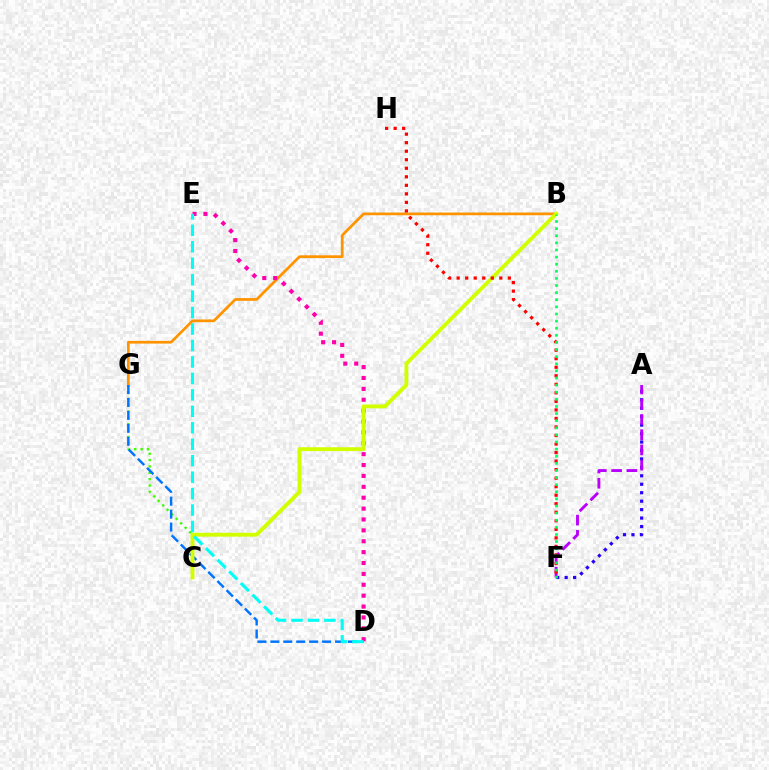{('A', 'F'): [{'color': '#2500ff', 'line_style': 'dotted', 'thickness': 2.3}, {'color': '#b900ff', 'line_style': 'dashed', 'thickness': 2.07}], ('B', 'G'): [{'color': '#ff9400', 'line_style': 'solid', 'thickness': 1.97}], ('C', 'G'): [{'color': '#3dff00', 'line_style': 'dotted', 'thickness': 1.73}], ('D', 'G'): [{'color': '#0074ff', 'line_style': 'dashed', 'thickness': 1.76}], ('D', 'E'): [{'color': '#ff00ac', 'line_style': 'dotted', 'thickness': 2.96}, {'color': '#00fff6', 'line_style': 'dashed', 'thickness': 2.24}], ('B', 'C'): [{'color': '#d1ff00', 'line_style': 'solid', 'thickness': 2.78}], ('F', 'H'): [{'color': '#ff0000', 'line_style': 'dotted', 'thickness': 2.32}], ('B', 'F'): [{'color': '#00ff5c', 'line_style': 'dotted', 'thickness': 1.93}]}